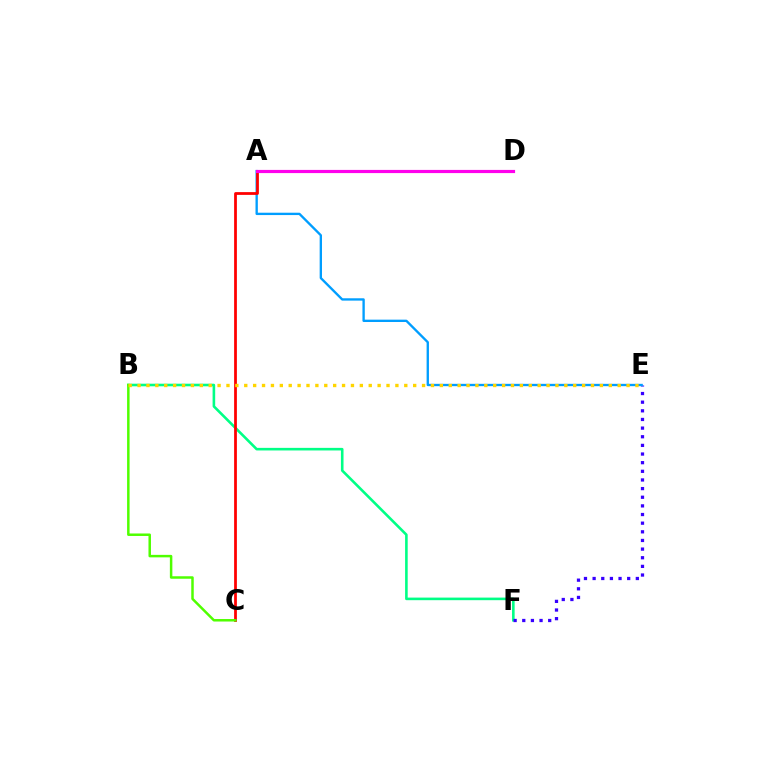{('B', 'F'): [{'color': '#00ff86', 'line_style': 'solid', 'thickness': 1.87}], ('E', 'F'): [{'color': '#3700ff', 'line_style': 'dotted', 'thickness': 2.35}], ('A', 'E'): [{'color': '#009eff', 'line_style': 'solid', 'thickness': 1.69}], ('A', 'C'): [{'color': '#ff0000', 'line_style': 'solid', 'thickness': 1.99}], ('A', 'D'): [{'color': '#ff00ed', 'line_style': 'solid', 'thickness': 2.29}], ('B', 'C'): [{'color': '#4fff00', 'line_style': 'solid', 'thickness': 1.79}], ('B', 'E'): [{'color': '#ffd500', 'line_style': 'dotted', 'thickness': 2.42}]}